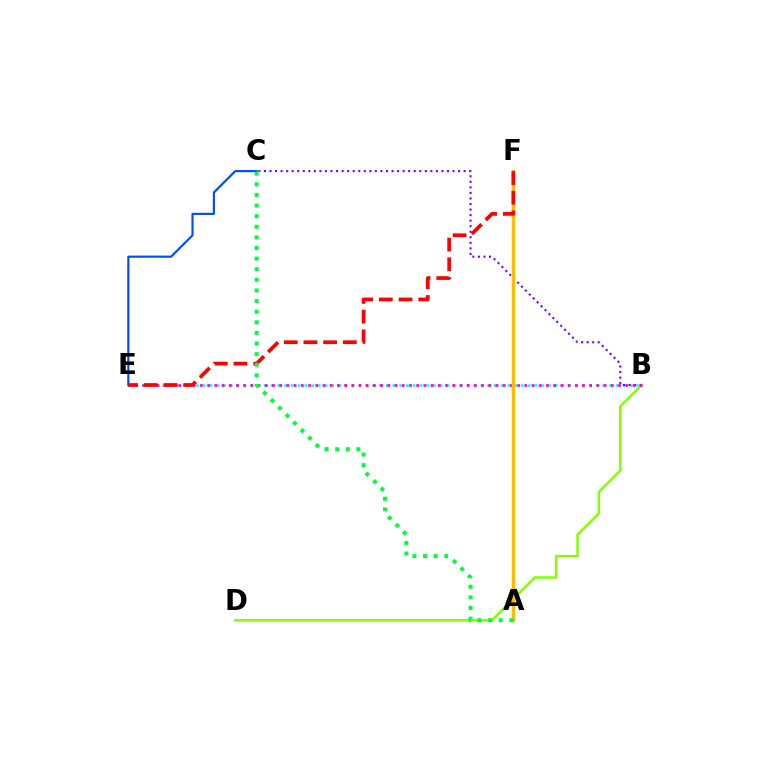{('B', 'E'): [{'color': '#00fff6', 'line_style': 'dotted', 'thickness': 1.84}, {'color': '#ff00cf', 'line_style': 'dotted', 'thickness': 1.96}], ('B', 'D'): [{'color': '#84ff00', 'line_style': 'solid', 'thickness': 1.79}], ('B', 'C'): [{'color': '#7200ff', 'line_style': 'dotted', 'thickness': 1.51}], ('A', 'F'): [{'color': '#ffbd00', 'line_style': 'solid', 'thickness': 2.47}], ('C', 'E'): [{'color': '#004bff', 'line_style': 'solid', 'thickness': 1.55}], ('E', 'F'): [{'color': '#ff0000', 'line_style': 'dashed', 'thickness': 2.68}], ('A', 'C'): [{'color': '#00ff39', 'line_style': 'dotted', 'thickness': 2.88}]}